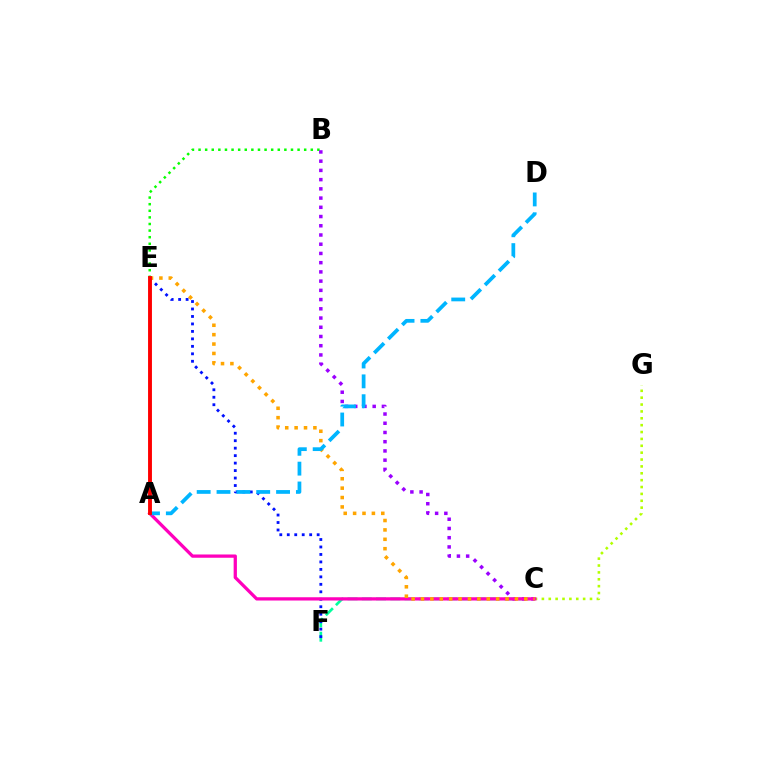{('C', 'F'): [{'color': '#00ff9d', 'line_style': 'dashed', 'thickness': 1.93}], ('C', 'G'): [{'color': '#b3ff00', 'line_style': 'dotted', 'thickness': 1.87}], ('B', 'E'): [{'color': '#08ff00', 'line_style': 'dotted', 'thickness': 1.79}], ('B', 'C'): [{'color': '#9b00ff', 'line_style': 'dotted', 'thickness': 2.51}], ('E', 'F'): [{'color': '#0010ff', 'line_style': 'dotted', 'thickness': 2.03}], ('A', 'C'): [{'color': '#ff00bd', 'line_style': 'solid', 'thickness': 2.35}], ('C', 'E'): [{'color': '#ffa500', 'line_style': 'dotted', 'thickness': 2.55}], ('A', 'D'): [{'color': '#00b5ff', 'line_style': 'dashed', 'thickness': 2.7}], ('A', 'E'): [{'color': '#ff0000', 'line_style': 'solid', 'thickness': 2.79}]}